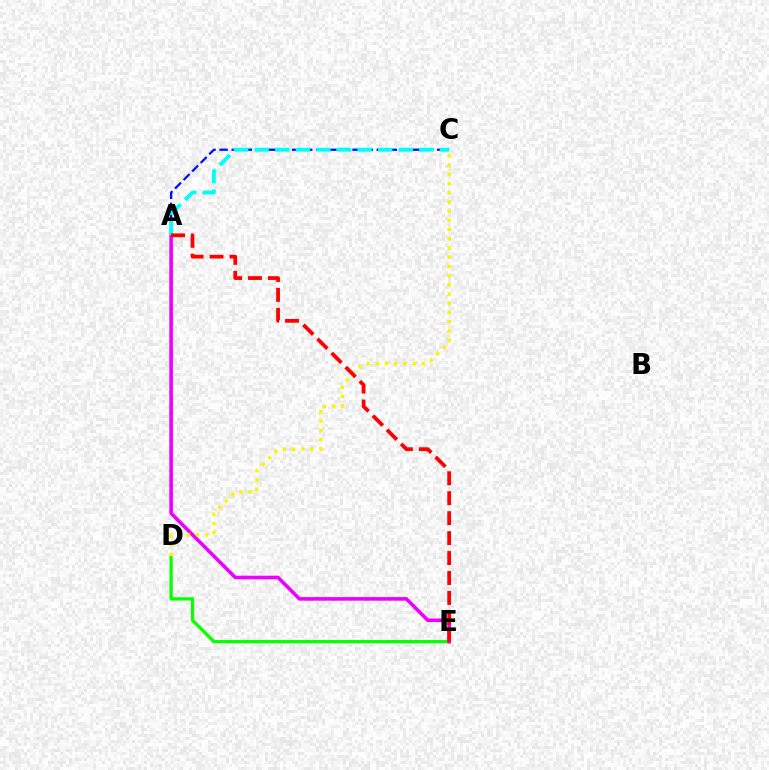{('D', 'E'): [{'color': '#08ff00', 'line_style': 'solid', 'thickness': 2.34}], ('A', 'C'): [{'color': '#0010ff', 'line_style': 'dashed', 'thickness': 1.64}, {'color': '#00fff6', 'line_style': 'dashed', 'thickness': 2.79}], ('A', 'E'): [{'color': '#ee00ff', 'line_style': 'solid', 'thickness': 2.59}, {'color': '#ff0000', 'line_style': 'dashed', 'thickness': 2.71}], ('C', 'D'): [{'color': '#fcf500', 'line_style': 'dotted', 'thickness': 2.5}]}